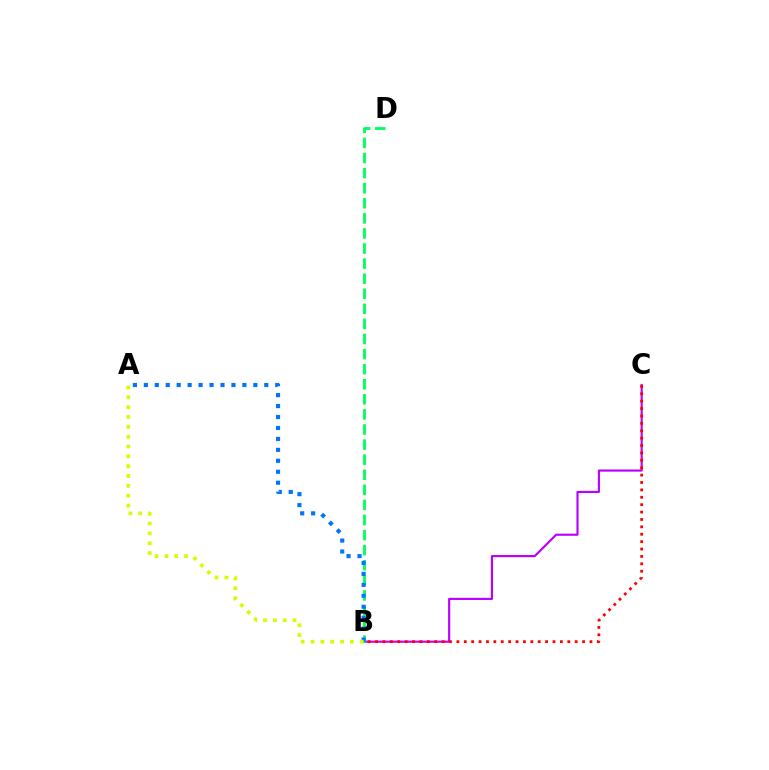{('B', 'C'): [{'color': '#b900ff', 'line_style': 'solid', 'thickness': 1.54}, {'color': '#ff0000', 'line_style': 'dotted', 'thickness': 2.01}], ('B', 'D'): [{'color': '#00ff5c', 'line_style': 'dashed', 'thickness': 2.05}], ('A', 'B'): [{'color': '#0074ff', 'line_style': 'dotted', 'thickness': 2.97}, {'color': '#d1ff00', 'line_style': 'dotted', 'thickness': 2.67}]}